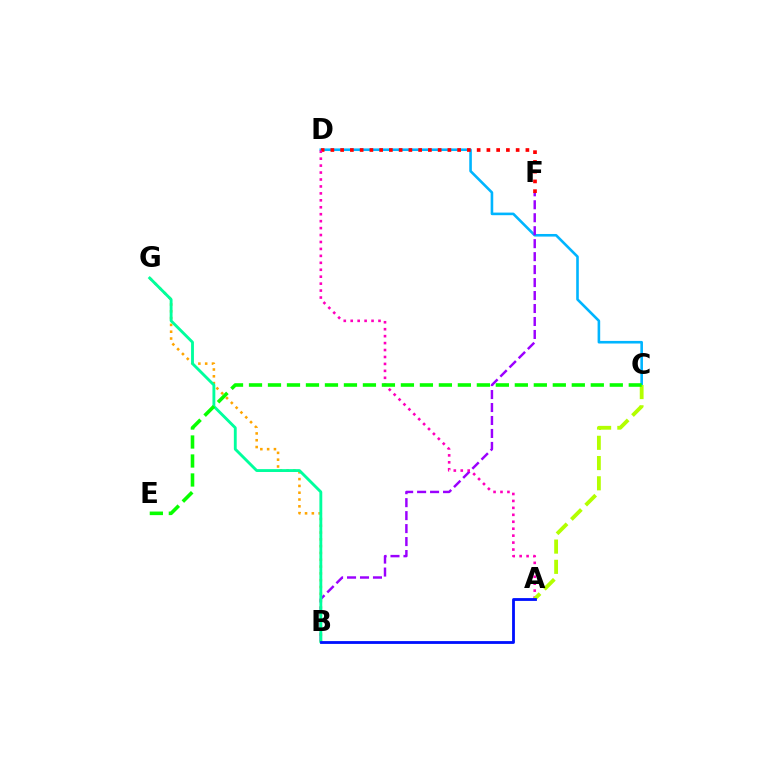{('C', 'D'): [{'color': '#00b5ff', 'line_style': 'solid', 'thickness': 1.88}], ('B', 'G'): [{'color': '#ffa500', 'line_style': 'dotted', 'thickness': 1.85}, {'color': '#00ff9d', 'line_style': 'solid', 'thickness': 2.06}], ('B', 'F'): [{'color': '#9b00ff', 'line_style': 'dashed', 'thickness': 1.76}], ('D', 'F'): [{'color': '#ff0000', 'line_style': 'dotted', 'thickness': 2.65}], ('A', 'D'): [{'color': '#ff00bd', 'line_style': 'dotted', 'thickness': 1.89}], ('A', 'C'): [{'color': '#b3ff00', 'line_style': 'dashed', 'thickness': 2.75}], ('C', 'E'): [{'color': '#08ff00', 'line_style': 'dashed', 'thickness': 2.58}], ('A', 'B'): [{'color': '#0010ff', 'line_style': 'solid', 'thickness': 2.03}]}